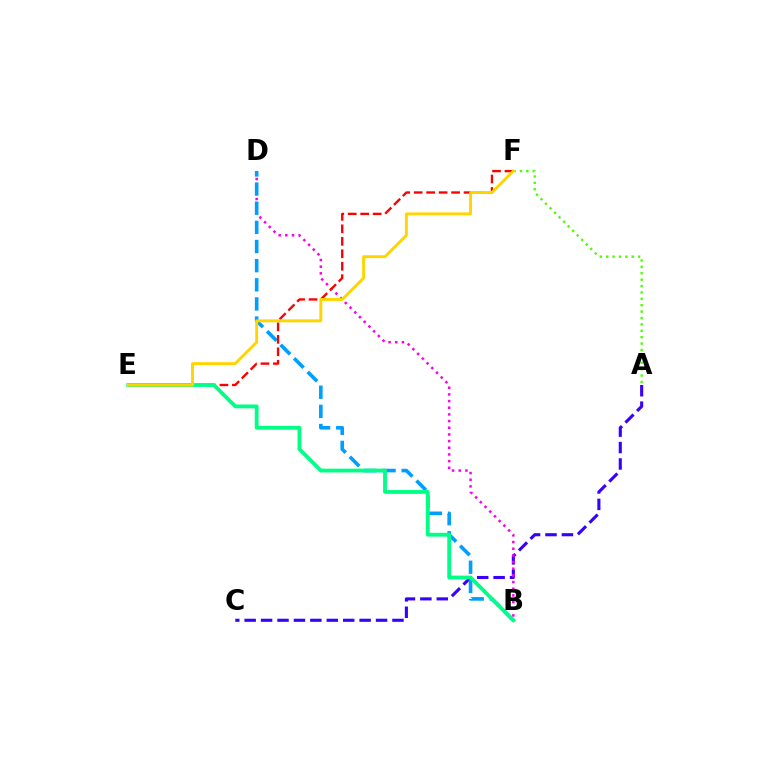{('A', 'F'): [{'color': '#4fff00', 'line_style': 'dotted', 'thickness': 1.74}], ('A', 'C'): [{'color': '#3700ff', 'line_style': 'dashed', 'thickness': 2.23}], ('B', 'D'): [{'color': '#ff00ed', 'line_style': 'dotted', 'thickness': 1.81}, {'color': '#009eff', 'line_style': 'dashed', 'thickness': 2.6}], ('E', 'F'): [{'color': '#ff0000', 'line_style': 'dashed', 'thickness': 1.69}, {'color': '#ffd500', 'line_style': 'solid', 'thickness': 2.09}], ('B', 'E'): [{'color': '#00ff86', 'line_style': 'solid', 'thickness': 2.75}]}